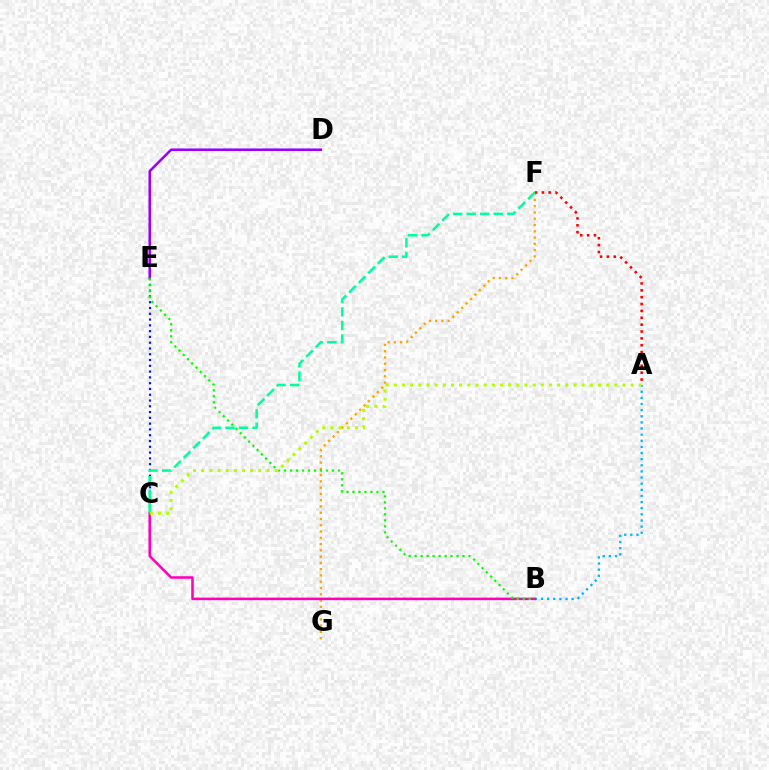{('F', 'G'): [{'color': '#ffa500', 'line_style': 'dotted', 'thickness': 1.7}], ('C', 'E'): [{'color': '#0010ff', 'line_style': 'dotted', 'thickness': 1.57}], ('A', 'B'): [{'color': '#00b5ff', 'line_style': 'dotted', 'thickness': 1.67}], ('D', 'E'): [{'color': '#9b00ff', 'line_style': 'solid', 'thickness': 1.84}], ('B', 'C'): [{'color': '#ff00bd', 'line_style': 'solid', 'thickness': 1.84}], ('B', 'E'): [{'color': '#08ff00', 'line_style': 'dotted', 'thickness': 1.63}], ('A', 'F'): [{'color': '#ff0000', 'line_style': 'dotted', 'thickness': 1.86}], ('C', 'F'): [{'color': '#00ff9d', 'line_style': 'dashed', 'thickness': 1.84}], ('A', 'C'): [{'color': '#b3ff00', 'line_style': 'dotted', 'thickness': 2.22}]}